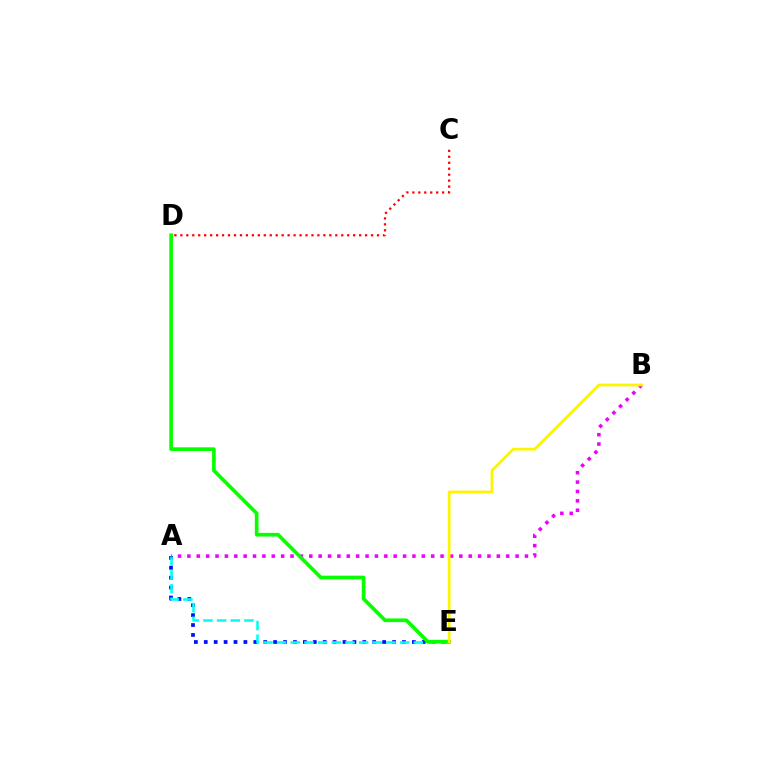{('C', 'D'): [{'color': '#ff0000', 'line_style': 'dotted', 'thickness': 1.62}], ('A', 'E'): [{'color': '#0010ff', 'line_style': 'dotted', 'thickness': 2.69}, {'color': '#00fff6', 'line_style': 'dashed', 'thickness': 1.86}], ('A', 'B'): [{'color': '#ee00ff', 'line_style': 'dotted', 'thickness': 2.55}], ('D', 'E'): [{'color': '#08ff00', 'line_style': 'solid', 'thickness': 2.65}], ('B', 'E'): [{'color': '#fcf500', 'line_style': 'solid', 'thickness': 1.97}]}